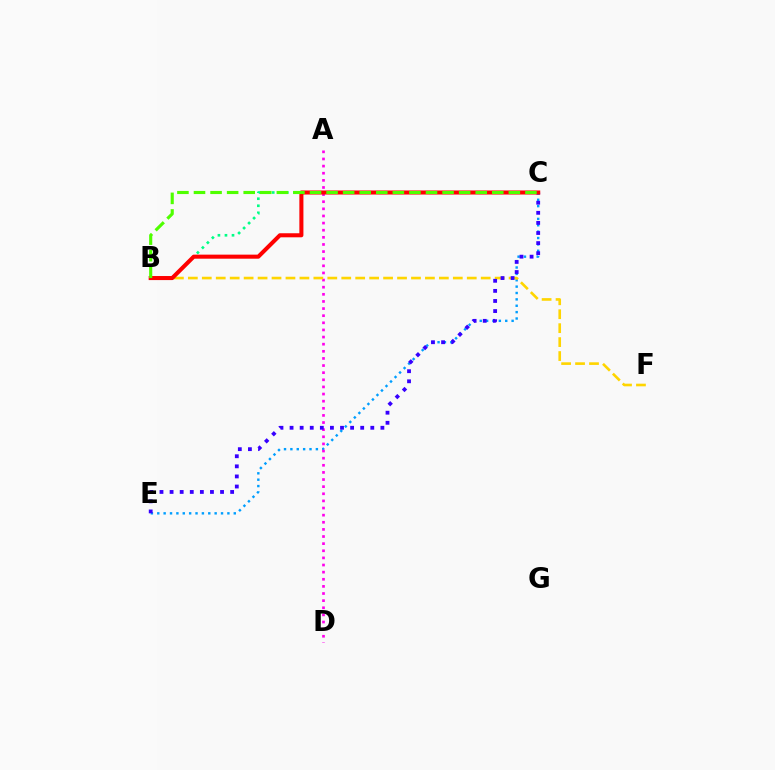{('C', 'E'): [{'color': '#009eff', 'line_style': 'dotted', 'thickness': 1.73}, {'color': '#3700ff', 'line_style': 'dotted', 'thickness': 2.74}], ('A', 'D'): [{'color': '#ff00ed', 'line_style': 'dotted', 'thickness': 1.94}], ('B', 'F'): [{'color': '#ffd500', 'line_style': 'dashed', 'thickness': 1.89}], ('B', 'C'): [{'color': '#00ff86', 'line_style': 'dotted', 'thickness': 1.91}, {'color': '#ff0000', 'line_style': 'solid', 'thickness': 2.92}, {'color': '#4fff00', 'line_style': 'dashed', 'thickness': 2.25}]}